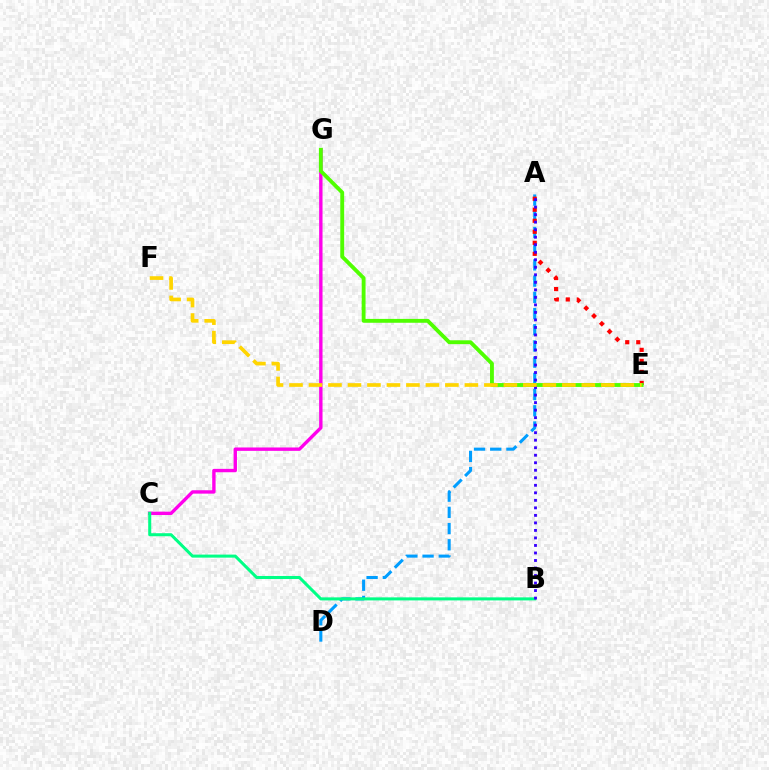{('C', 'G'): [{'color': '#ff00ed', 'line_style': 'solid', 'thickness': 2.44}], ('A', 'D'): [{'color': '#009eff', 'line_style': 'dashed', 'thickness': 2.2}], ('A', 'E'): [{'color': '#ff0000', 'line_style': 'dotted', 'thickness': 3.0}], ('E', 'G'): [{'color': '#4fff00', 'line_style': 'solid', 'thickness': 2.78}], ('B', 'C'): [{'color': '#00ff86', 'line_style': 'solid', 'thickness': 2.19}], ('A', 'B'): [{'color': '#3700ff', 'line_style': 'dotted', 'thickness': 2.04}], ('E', 'F'): [{'color': '#ffd500', 'line_style': 'dashed', 'thickness': 2.65}]}